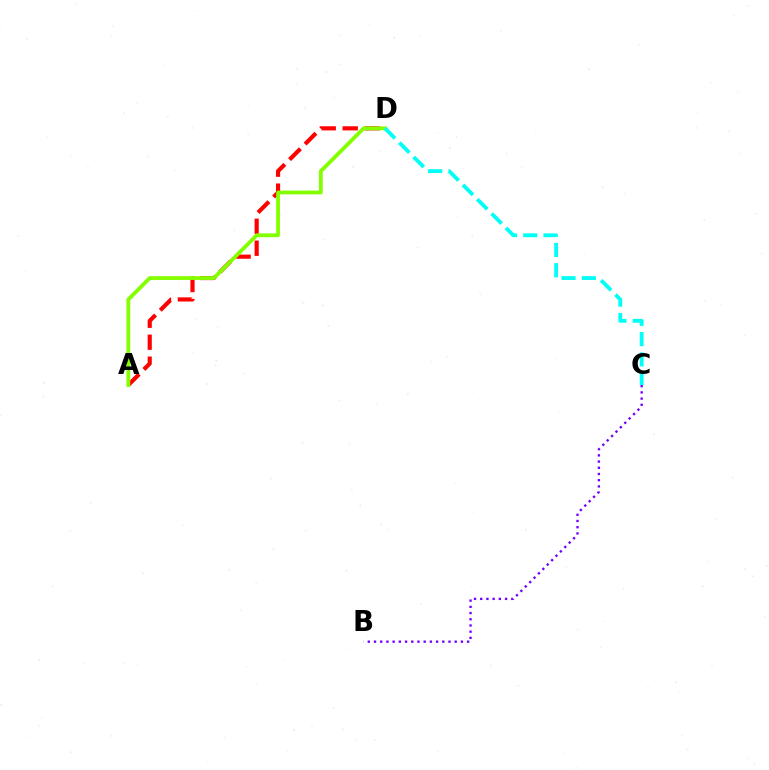{('A', 'D'): [{'color': '#ff0000', 'line_style': 'dashed', 'thickness': 2.99}, {'color': '#84ff00', 'line_style': 'solid', 'thickness': 2.74}], ('B', 'C'): [{'color': '#7200ff', 'line_style': 'dotted', 'thickness': 1.69}], ('C', 'D'): [{'color': '#00fff6', 'line_style': 'dashed', 'thickness': 2.75}]}